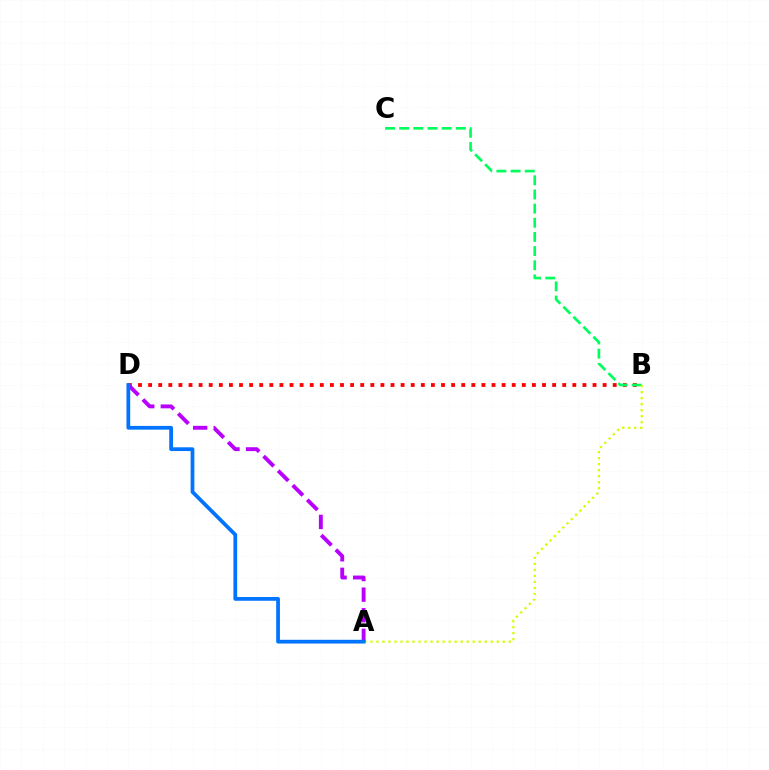{('B', 'D'): [{'color': '#ff0000', 'line_style': 'dotted', 'thickness': 2.74}], ('B', 'C'): [{'color': '#00ff5c', 'line_style': 'dashed', 'thickness': 1.92}], ('A', 'B'): [{'color': '#d1ff00', 'line_style': 'dotted', 'thickness': 1.63}], ('A', 'D'): [{'color': '#b900ff', 'line_style': 'dashed', 'thickness': 2.8}, {'color': '#0074ff', 'line_style': 'solid', 'thickness': 2.7}]}